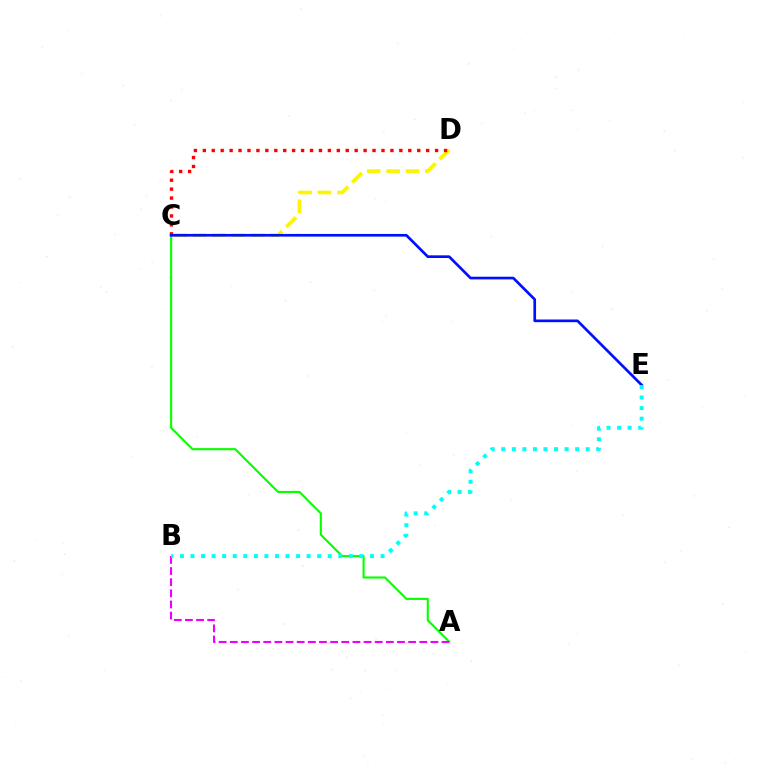{('A', 'C'): [{'color': '#08ff00', 'line_style': 'solid', 'thickness': 1.53}], ('C', 'D'): [{'color': '#fcf500', 'line_style': 'dashed', 'thickness': 2.63}, {'color': '#ff0000', 'line_style': 'dotted', 'thickness': 2.43}], ('A', 'B'): [{'color': '#ee00ff', 'line_style': 'dashed', 'thickness': 1.51}], ('C', 'E'): [{'color': '#0010ff', 'line_style': 'solid', 'thickness': 1.93}], ('B', 'E'): [{'color': '#00fff6', 'line_style': 'dotted', 'thickness': 2.87}]}